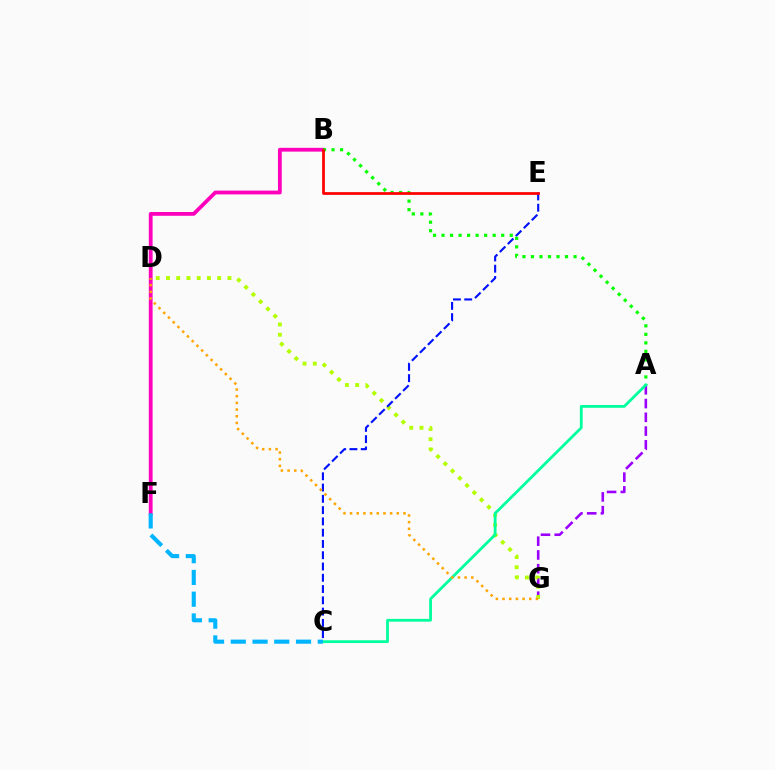{('B', 'F'): [{'color': '#ff00bd', 'line_style': 'solid', 'thickness': 2.73}], ('A', 'G'): [{'color': '#9b00ff', 'line_style': 'dashed', 'thickness': 1.87}], ('D', 'G'): [{'color': '#b3ff00', 'line_style': 'dotted', 'thickness': 2.78}, {'color': '#ffa500', 'line_style': 'dotted', 'thickness': 1.81}], ('C', 'E'): [{'color': '#0010ff', 'line_style': 'dashed', 'thickness': 1.53}], ('A', 'B'): [{'color': '#08ff00', 'line_style': 'dotted', 'thickness': 2.32}], ('A', 'C'): [{'color': '#00ff9d', 'line_style': 'solid', 'thickness': 2.0}], ('B', 'E'): [{'color': '#ff0000', 'line_style': 'solid', 'thickness': 1.97}], ('C', 'F'): [{'color': '#00b5ff', 'line_style': 'dashed', 'thickness': 2.95}]}